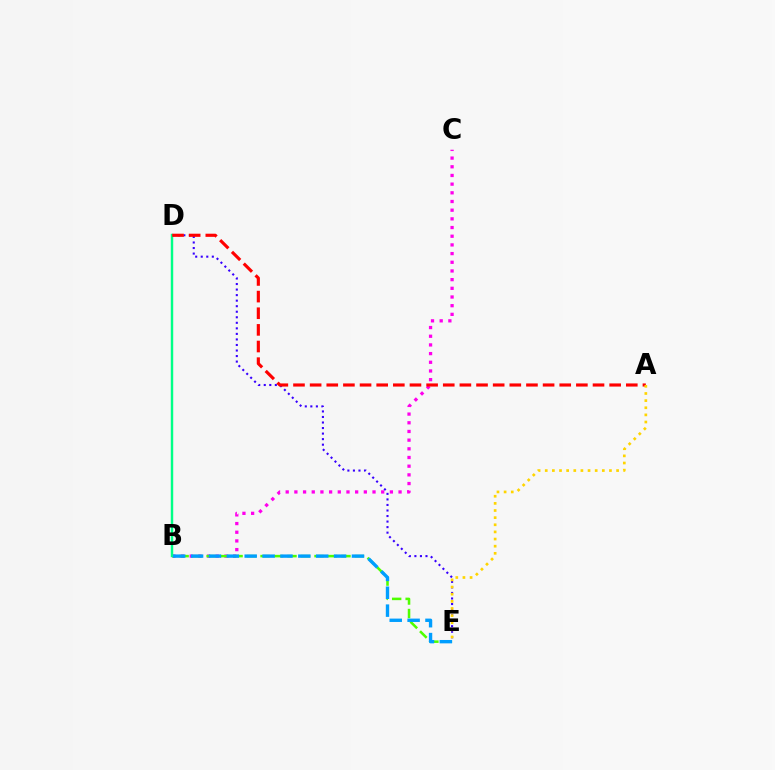{('B', 'C'): [{'color': '#ff00ed', 'line_style': 'dotted', 'thickness': 2.36}], ('B', 'E'): [{'color': '#4fff00', 'line_style': 'dashed', 'thickness': 1.83}, {'color': '#009eff', 'line_style': 'dashed', 'thickness': 2.43}], ('D', 'E'): [{'color': '#3700ff', 'line_style': 'dotted', 'thickness': 1.51}], ('B', 'D'): [{'color': '#00ff86', 'line_style': 'solid', 'thickness': 1.75}], ('A', 'D'): [{'color': '#ff0000', 'line_style': 'dashed', 'thickness': 2.26}], ('A', 'E'): [{'color': '#ffd500', 'line_style': 'dotted', 'thickness': 1.94}]}